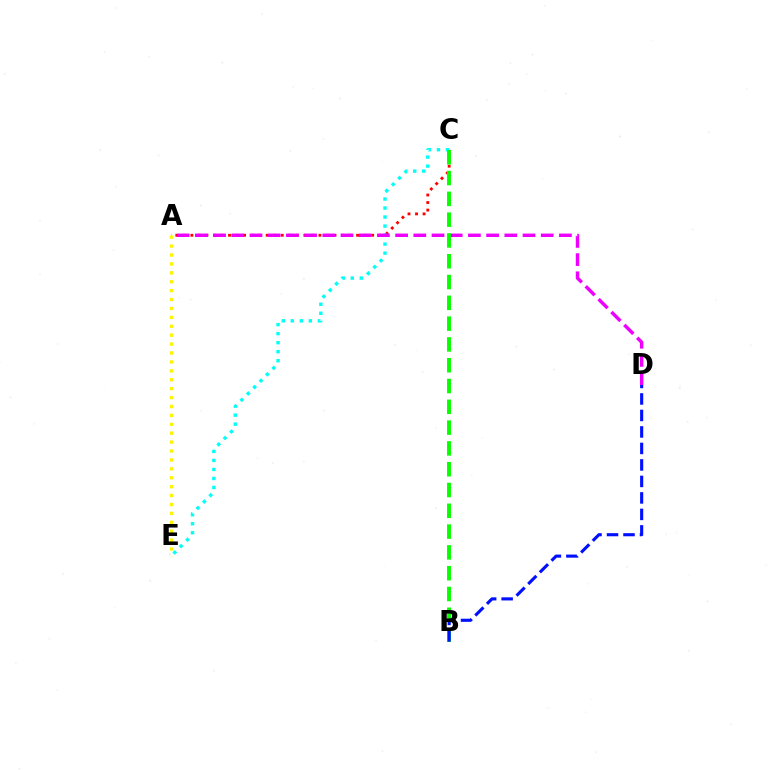{('A', 'C'): [{'color': '#ff0000', 'line_style': 'dotted', 'thickness': 2.05}], ('C', 'E'): [{'color': '#00fff6', 'line_style': 'dotted', 'thickness': 2.45}], ('A', 'D'): [{'color': '#ee00ff', 'line_style': 'dashed', 'thickness': 2.47}], ('A', 'E'): [{'color': '#fcf500', 'line_style': 'dotted', 'thickness': 2.42}], ('B', 'C'): [{'color': '#08ff00', 'line_style': 'dashed', 'thickness': 2.83}], ('B', 'D'): [{'color': '#0010ff', 'line_style': 'dashed', 'thickness': 2.24}]}